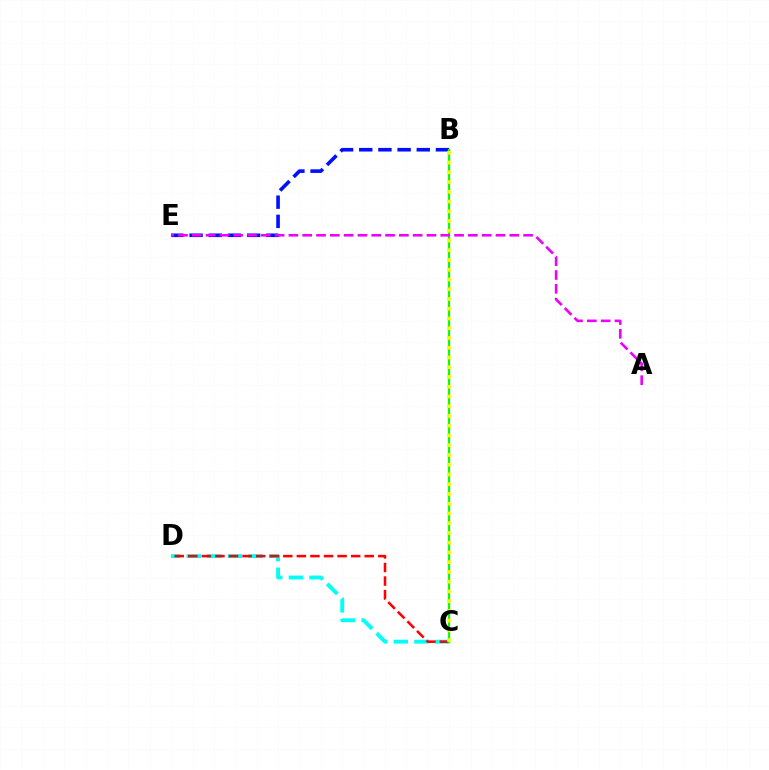{('C', 'D'): [{'color': '#00fff6', 'line_style': 'dashed', 'thickness': 2.8}, {'color': '#ff0000', 'line_style': 'dashed', 'thickness': 1.84}], ('B', 'E'): [{'color': '#0010ff', 'line_style': 'dashed', 'thickness': 2.61}], ('B', 'C'): [{'color': '#08ff00', 'line_style': 'solid', 'thickness': 1.61}, {'color': '#fcf500', 'line_style': 'dotted', 'thickness': 2.65}], ('A', 'E'): [{'color': '#ee00ff', 'line_style': 'dashed', 'thickness': 1.88}]}